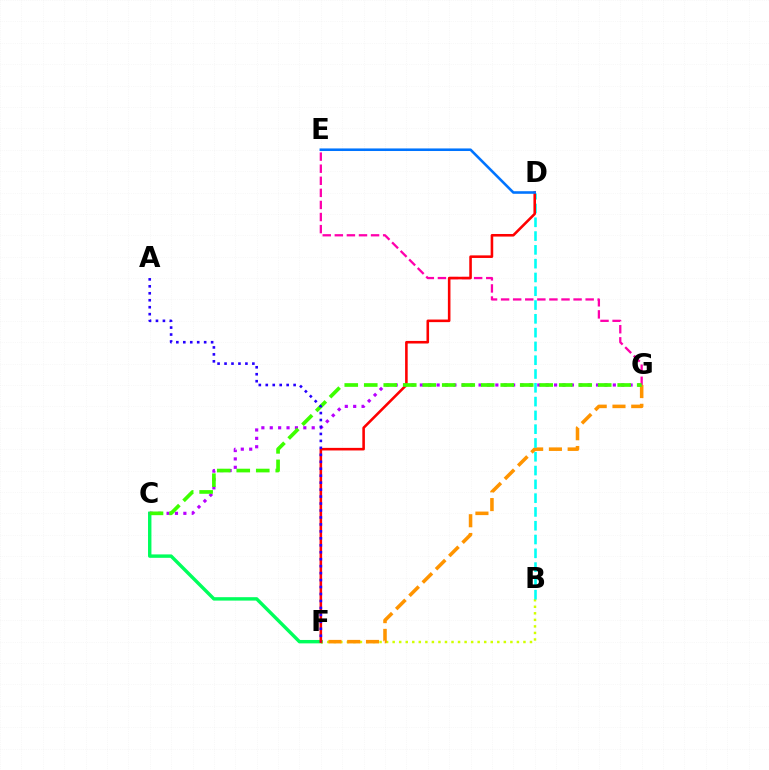{('E', 'G'): [{'color': '#ff00ac', 'line_style': 'dashed', 'thickness': 1.64}], ('B', 'F'): [{'color': '#d1ff00', 'line_style': 'dotted', 'thickness': 1.78}], ('F', 'G'): [{'color': '#ff9400', 'line_style': 'dashed', 'thickness': 2.55}], ('C', 'F'): [{'color': '#00ff5c', 'line_style': 'solid', 'thickness': 2.46}], ('B', 'D'): [{'color': '#00fff6', 'line_style': 'dashed', 'thickness': 1.87}], ('D', 'F'): [{'color': '#ff0000', 'line_style': 'solid', 'thickness': 1.86}], ('D', 'E'): [{'color': '#0074ff', 'line_style': 'solid', 'thickness': 1.86}], ('C', 'G'): [{'color': '#b900ff', 'line_style': 'dotted', 'thickness': 2.28}, {'color': '#3dff00', 'line_style': 'dashed', 'thickness': 2.65}], ('A', 'F'): [{'color': '#2500ff', 'line_style': 'dotted', 'thickness': 1.89}]}